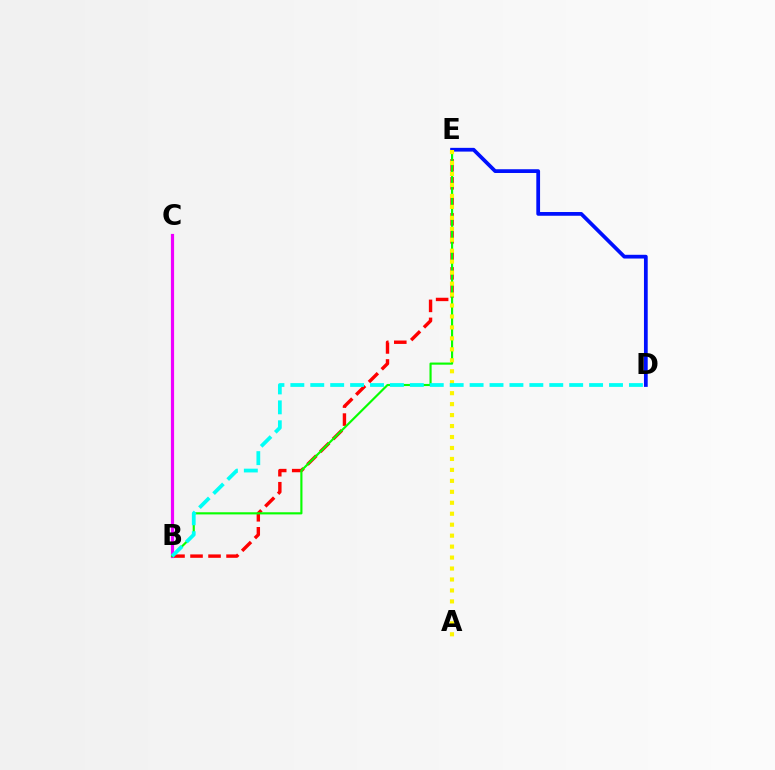{('B', 'E'): [{'color': '#ff0000', 'line_style': 'dashed', 'thickness': 2.45}, {'color': '#08ff00', 'line_style': 'solid', 'thickness': 1.55}], ('B', 'C'): [{'color': '#ee00ff', 'line_style': 'solid', 'thickness': 2.3}], ('D', 'E'): [{'color': '#0010ff', 'line_style': 'solid', 'thickness': 2.7}], ('A', 'E'): [{'color': '#fcf500', 'line_style': 'dotted', 'thickness': 2.98}], ('B', 'D'): [{'color': '#00fff6', 'line_style': 'dashed', 'thickness': 2.71}]}